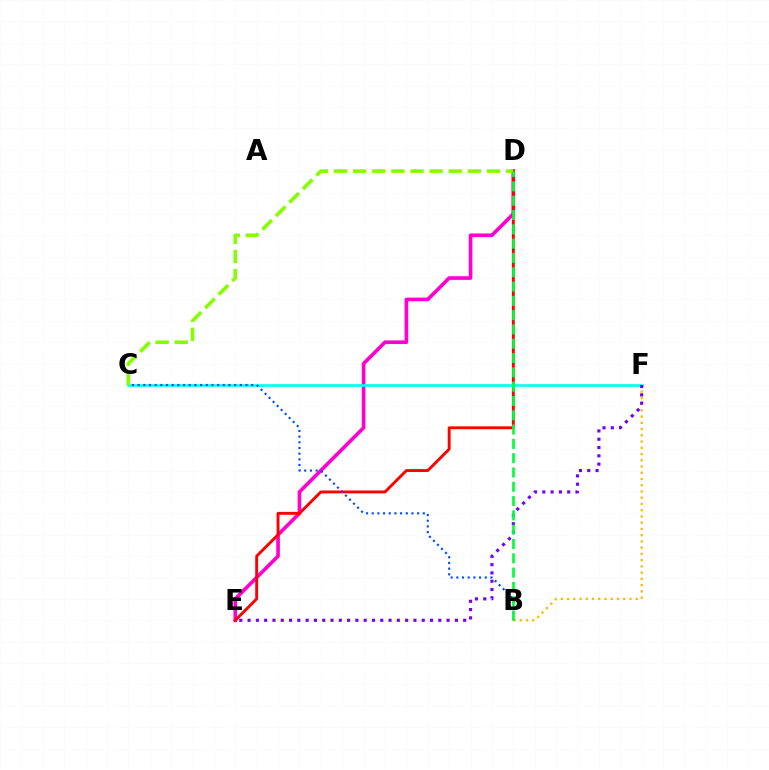{('D', 'E'): [{'color': '#ff00cf', 'line_style': 'solid', 'thickness': 2.62}, {'color': '#ff0000', 'line_style': 'solid', 'thickness': 2.08}], ('B', 'F'): [{'color': '#ffbd00', 'line_style': 'dotted', 'thickness': 1.7}], ('C', 'F'): [{'color': '#00fff6', 'line_style': 'solid', 'thickness': 1.9}], ('C', 'D'): [{'color': '#84ff00', 'line_style': 'dashed', 'thickness': 2.6}], ('B', 'C'): [{'color': '#004bff', 'line_style': 'dotted', 'thickness': 1.54}], ('E', 'F'): [{'color': '#7200ff', 'line_style': 'dotted', 'thickness': 2.25}], ('B', 'D'): [{'color': '#00ff39', 'line_style': 'dashed', 'thickness': 1.94}]}